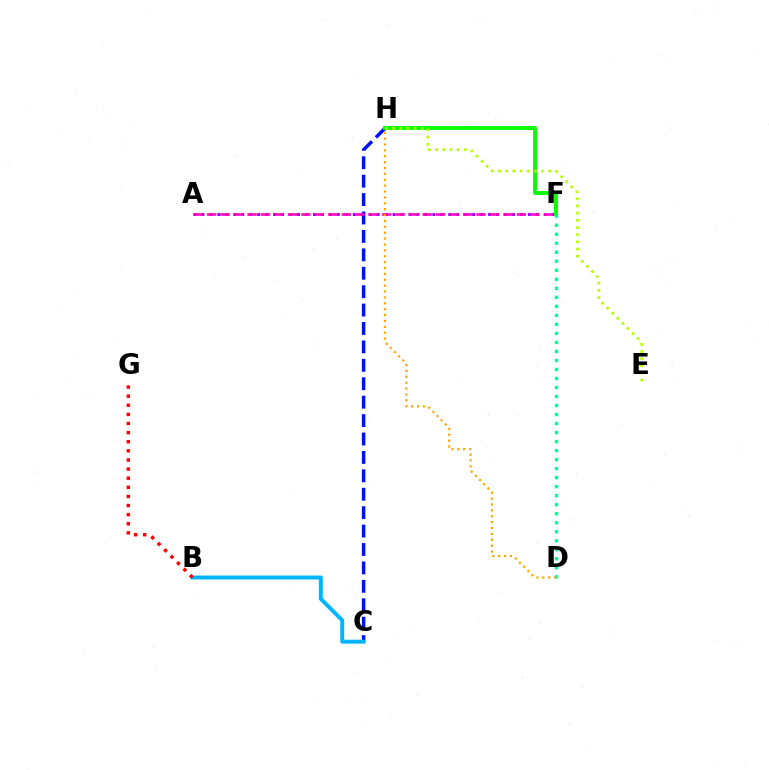{('C', 'H'): [{'color': '#0010ff', 'line_style': 'dashed', 'thickness': 2.5}], ('A', 'F'): [{'color': '#9b00ff', 'line_style': 'dotted', 'thickness': 2.16}, {'color': '#ff00bd', 'line_style': 'dashed', 'thickness': 1.83}], ('B', 'C'): [{'color': '#00b5ff', 'line_style': 'solid', 'thickness': 2.83}], ('B', 'G'): [{'color': '#ff0000', 'line_style': 'dotted', 'thickness': 2.48}], ('F', 'H'): [{'color': '#08ff00', 'line_style': 'solid', 'thickness': 2.84}], ('E', 'H'): [{'color': '#b3ff00', 'line_style': 'dotted', 'thickness': 1.95}], ('D', 'F'): [{'color': '#00ff9d', 'line_style': 'dotted', 'thickness': 2.45}], ('D', 'H'): [{'color': '#ffa500', 'line_style': 'dotted', 'thickness': 1.6}]}